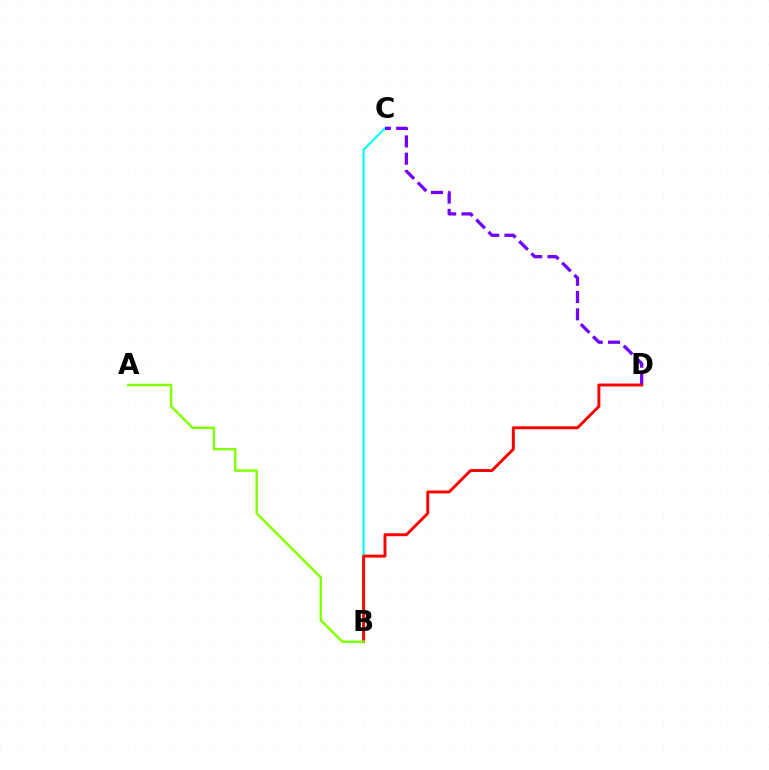{('B', 'C'): [{'color': '#00fff6', 'line_style': 'solid', 'thickness': 1.57}], ('C', 'D'): [{'color': '#7200ff', 'line_style': 'dashed', 'thickness': 2.35}], ('B', 'D'): [{'color': '#ff0000', 'line_style': 'solid', 'thickness': 2.11}], ('A', 'B'): [{'color': '#84ff00', 'line_style': 'solid', 'thickness': 1.76}]}